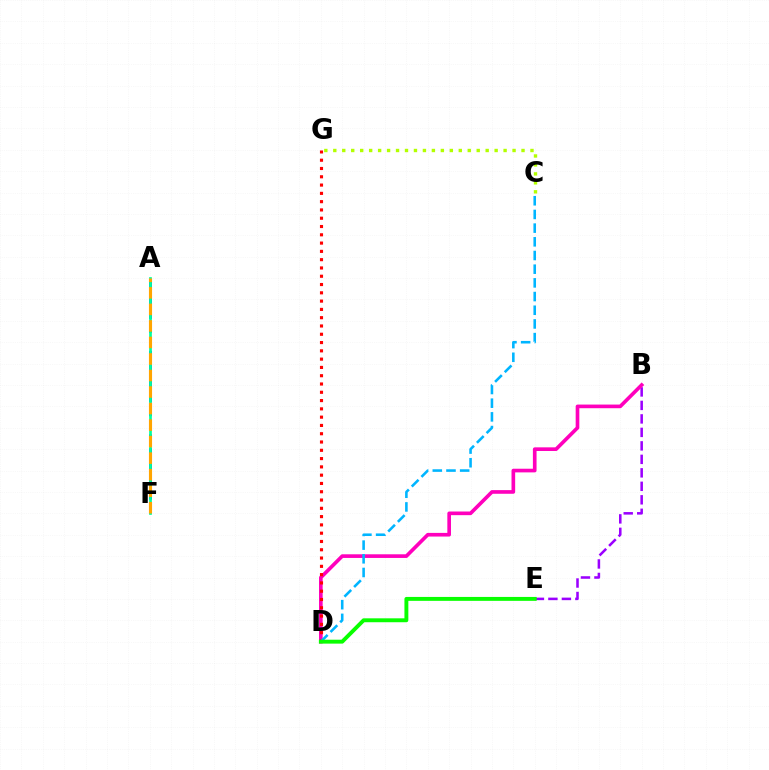{('B', 'E'): [{'color': '#9b00ff', 'line_style': 'dashed', 'thickness': 1.83}], ('B', 'D'): [{'color': '#ff00bd', 'line_style': 'solid', 'thickness': 2.63}], ('D', 'G'): [{'color': '#ff0000', 'line_style': 'dotted', 'thickness': 2.25}], ('C', 'D'): [{'color': '#00b5ff', 'line_style': 'dashed', 'thickness': 1.86}], ('A', 'F'): [{'color': '#0010ff', 'line_style': 'dashed', 'thickness': 1.89}, {'color': '#00ff9d', 'line_style': 'solid', 'thickness': 1.95}, {'color': '#ffa500', 'line_style': 'dashed', 'thickness': 2.25}], ('D', 'E'): [{'color': '#08ff00', 'line_style': 'solid', 'thickness': 2.81}], ('C', 'G'): [{'color': '#b3ff00', 'line_style': 'dotted', 'thickness': 2.44}]}